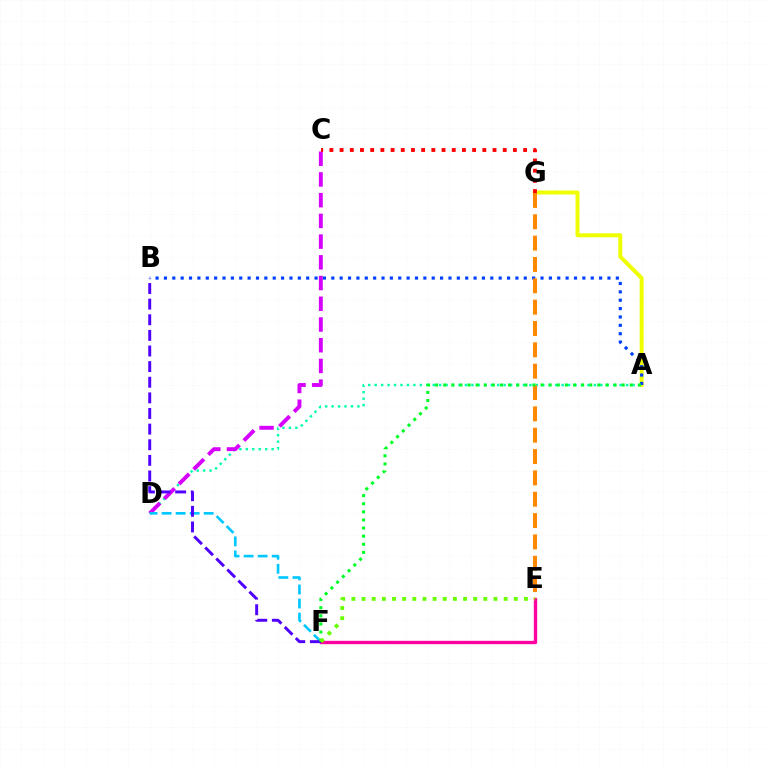{('A', 'D'): [{'color': '#00ffaf', 'line_style': 'dotted', 'thickness': 1.75}], ('A', 'G'): [{'color': '#eeff00', 'line_style': 'solid', 'thickness': 2.83}], ('E', 'F'): [{'color': '#ff00a0', 'line_style': 'solid', 'thickness': 2.41}, {'color': '#66ff00', 'line_style': 'dotted', 'thickness': 2.76}], ('C', 'D'): [{'color': '#d600ff', 'line_style': 'dashed', 'thickness': 2.81}], ('C', 'G'): [{'color': '#ff0000', 'line_style': 'dotted', 'thickness': 2.77}], ('A', 'B'): [{'color': '#003fff', 'line_style': 'dotted', 'thickness': 2.27}], ('D', 'F'): [{'color': '#00c7ff', 'line_style': 'dashed', 'thickness': 1.91}], ('B', 'F'): [{'color': '#4f00ff', 'line_style': 'dashed', 'thickness': 2.12}], ('E', 'G'): [{'color': '#ff8800', 'line_style': 'dashed', 'thickness': 2.9}], ('A', 'F'): [{'color': '#00ff27', 'line_style': 'dotted', 'thickness': 2.2}]}